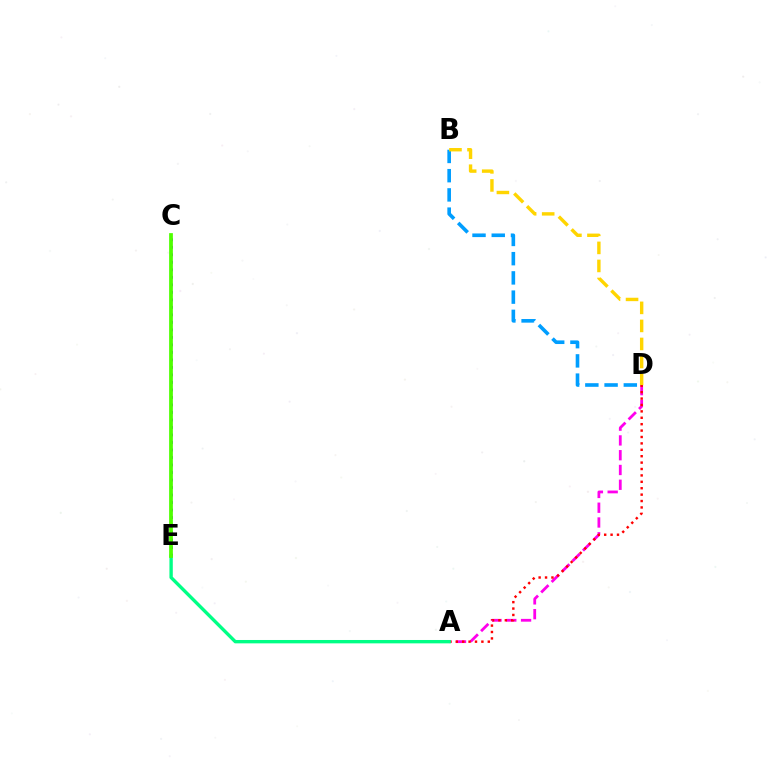{('B', 'D'): [{'color': '#009eff', 'line_style': 'dashed', 'thickness': 2.61}, {'color': '#ffd500', 'line_style': 'dashed', 'thickness': 2.45}], ('A', 'D'): [{'color': '#ff00ed', 'line_style': 'dashed', 'thickness': 2.01}, {'color': '#ff0000', 'line_style': 'dotted', 'thickness': 1.74}], ('C', 'E'): [{'color': '#3700ff', 'line_style': 'dotted', 'thickness': 2.04}, {'color': '#4fff00', 'line_style': 'solid', 'thickness': 2.7}], ('A', 'E'): [{'color': '#00ff86', 'line_style': 'solid', 'thickness': 2.42}]}